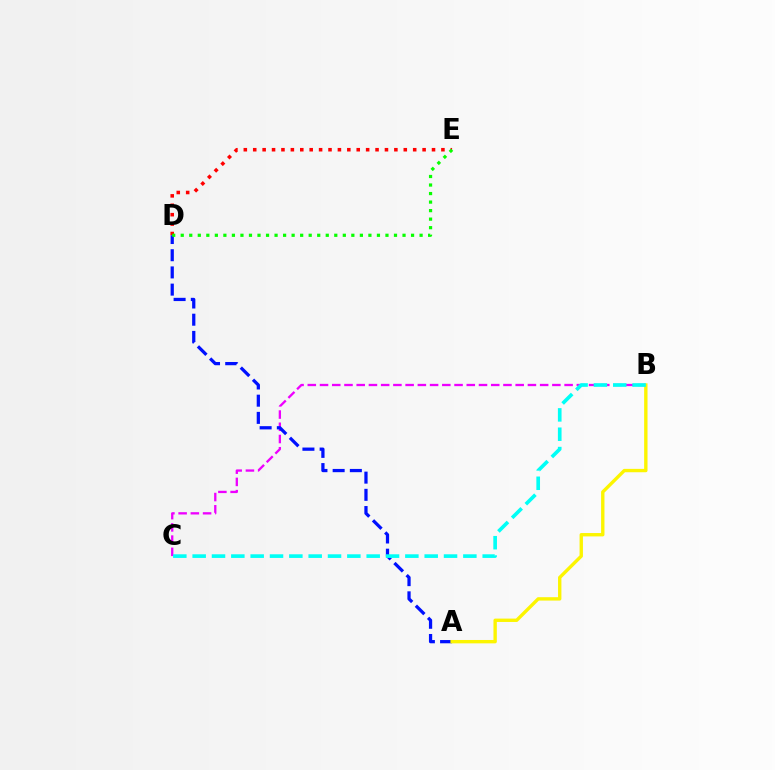{('D', 'E'): [{'color': '#ff0000', 'line_style': 'dotted', 'thickness': 2.56}, {'color': '#08ff00', 'line_style': 'dotted', 'thickness': 2.32}], ('B', 'C'): [{'color': '#ee00ff', 'line_style': 'dashed', 'thickness': 1.66}, {'color': '#00fff6', 'line_style': 'dashed', 'thickness': 2.63}], ('A', 'D'): [{'color': '#0010ff', 'line_style': 'dashed', 'thickness': 2.34}], ('A', 'B'): [{'color': '#fcf500', 'line_style': 'solid', 'thickness': 2.43}]}